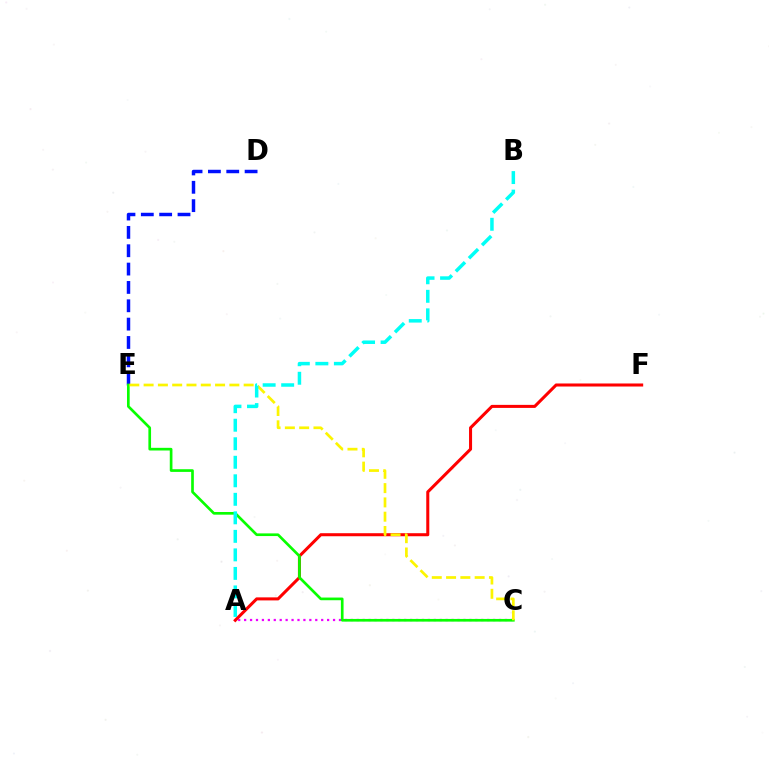{('A', 'C'): [{'color': '#ee00ff', 'line_style': 'dotted', 'thickness': 1.61}], ('A', 'F'): [{'color': '#ff0000', 'line_style': 'solid', 'thickness': 2.19}], ('D', 'E'): [{'color': '#0010ff', 'line_style': 'dashed', 'thickness': 2.49}], ('C', 'E'): [{'color': '#08ff00', 'line_style': 'solid', 'thickness': 1.93}, {'color': '#fcf500', 'line_style': 'dashed', 'thickness': 1.94}], ('A', 'B'): [{'color': '#00fff6', 'line_style': 'dashed', 'thickness': 2.52}]}